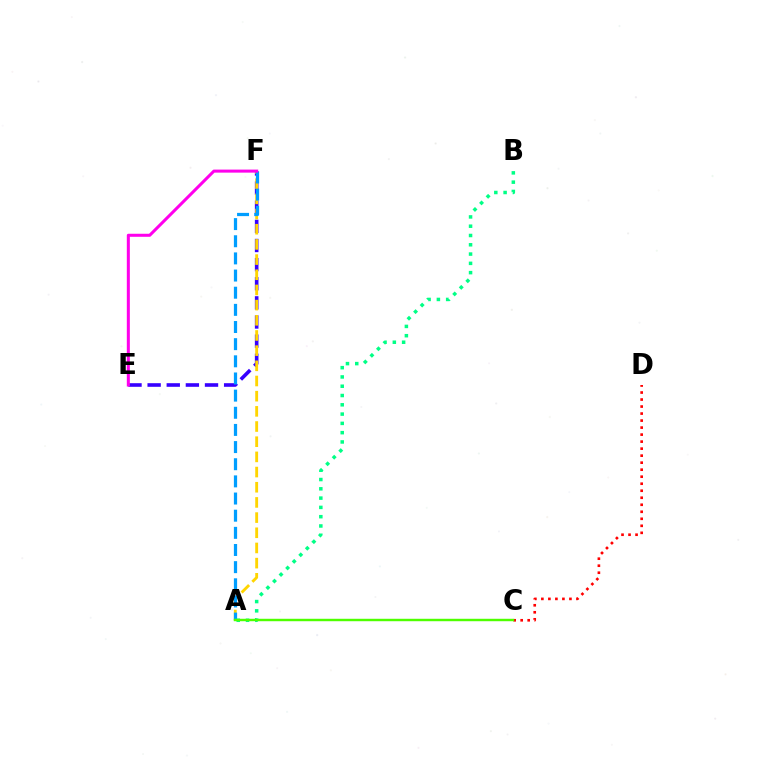{('E', 'F'): [{'color': '#3700ff', 'line_style': 'dashed', 'thickness': 2.6}, {'color': '#ff00ed', 'line_style': 'solid', 'thickness': 2.19}], ('A', 'F'): [{'color': '#ffd500', 'line_style': 'dashed', 'thickness': 2.06}, {'color': '#009eff', 'line_style': 'dashed', 'thickness': 2.33}], ('C', 'D'): [{'color': '#ff0000', 'line_style': 'dotted', 'thickness': 1.91}], ('A', 'B'): [{'color': '#00ff86', 'line_style': 'dotted', 'thickness': 2.52}], ('A', 'C'): [{'color': '#4fff00', 'line_style': 'solid', 'thickness': 1.76}]}